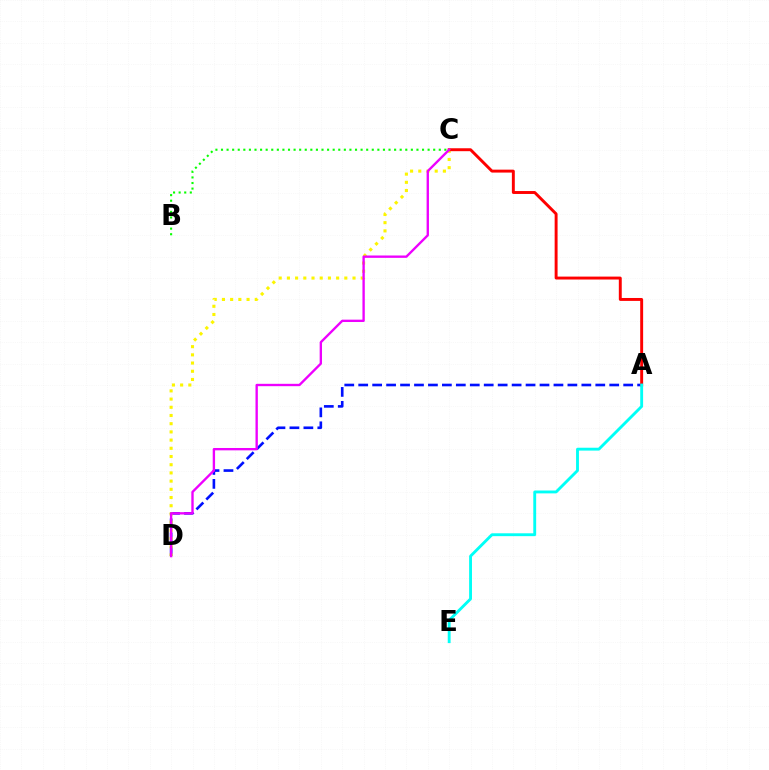{('A', 'D'): [{'color': '#0010ff', 'line_style': 'dashed', 'thickness': 1.89}], ('C', 'D'): [{'color': '#fcf500', 'line_style': 'dotted', 'thickness': 2.23}, {'color': '#ee00ff', 'line_style': 'solid', 'thickness': 1.7}], ('A', 'C'): [{'color': '#ff0000', 'line_style': 'solid', 'thickness': 2.11}], ('B', 'C'): [{'color': '#08ff00', 'line_style': 'dotted', 'thickness': 1.52}], ('A', 'E'): [{'color': '#00fff6', 'line_style': 'solid', 'thickness': 2.06}]}